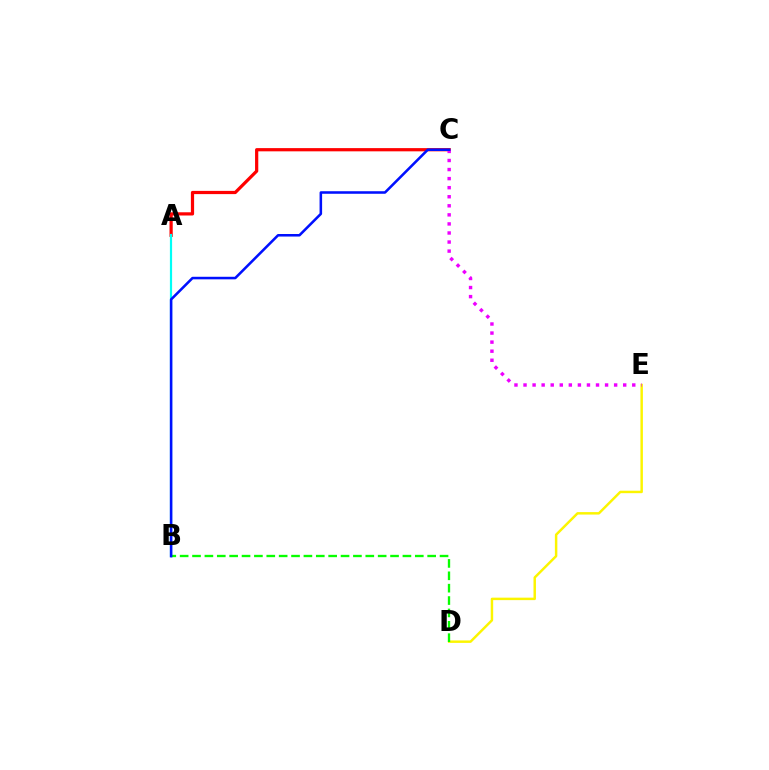{('D', 'E'): [{'color': '#fcf500', 'line_style': 'solid', 'thickness': 1.77}], ('A', 'C'): [{'color': '#ff0000', 'line_style': 'solid', 'thickness': 2.32}], ('A', 'B'): [{'color': '#00fff6', 'line_style': 'solid', 'thickness': 1.58}], ('B', 'D'): [{'color': '#08ff00', 'line_style': 'dashed', 'thickness': 1.68}], ('C', 'E'): [{'color': '#ee00ff', 'line_style': 'dotted', 'thickness': 2.46}], ('B', 'C'): [{'color': '#0010ff', 'line_style': 'solid', 'thickness': 1.84}]}